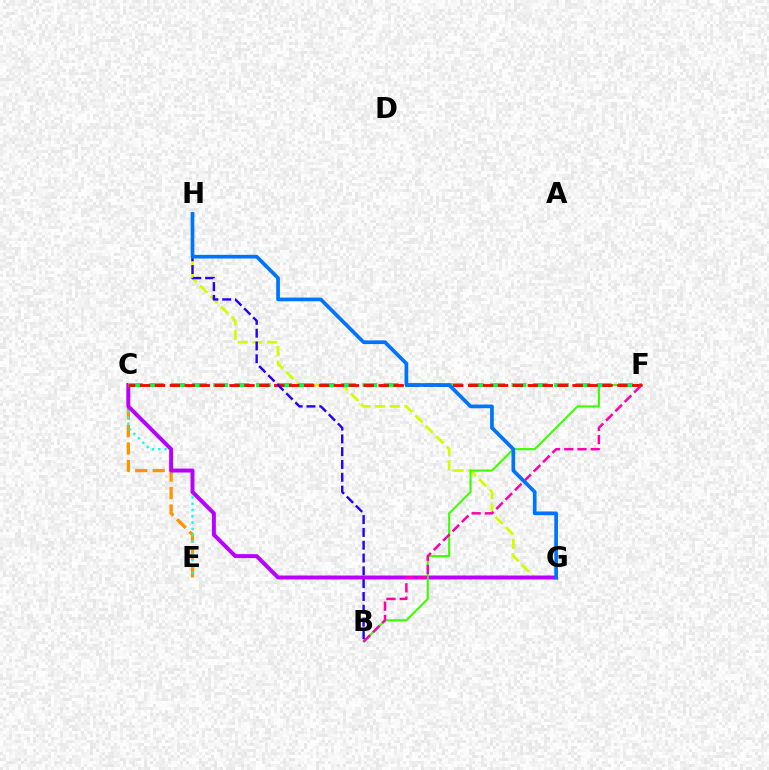{('C', 'E'): [{'color': '#ff9400', 'line_style': 'dashed', 'thickness': 2.37}, {'color': '#00fff6', 'line_style': 'dotted', 'thickness': 1.7}], ('G', 'H'): [{'color': '#d1ff00', 'line_style': 'dashed', 'thickness': 2.0}, {'color': '#0074ff', 'line_style': 'solid', 'thickness': 2.66}], ('C', 'G'): [{'color': '#b900ff', 'line_style': 'solid', 'thickness': 2.84}], ('B', 'F'): [{'color': '#3dff00', 'line_style': 'solid', 'thickness': 1.52}, {'color': '#ff00ac', 'line_style': 'dashed', 'thickness': 1.8}], ('C', 'F'): [{'color': '#00ff5c', 'line_style': 'dashed', 'thickness': 2.89}, {'color': '#ff0000', 'line_style': 'dashed', 'thickness': 2.03}], ('B', 'H'): [{'color': '#2500ff', 'line_style': 'dashed', 'thickness': 1.74}]}